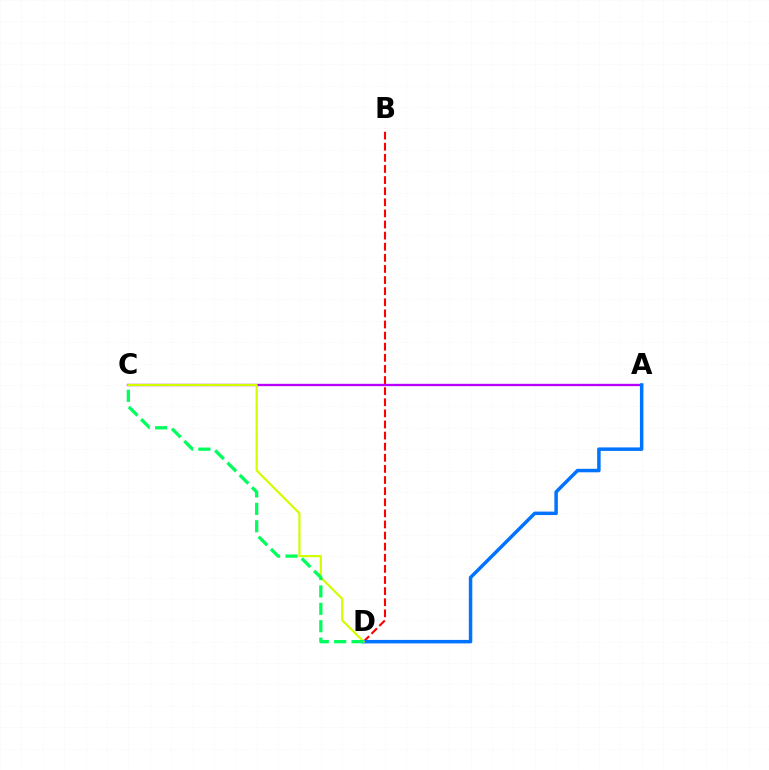{('A', 'C'): [{'color': '#b900ff', 'line_style': 'solid', 'thickness': 1.69}], ('B', 'D'): [{'color': '#ff0000', 'line_style': 'dashed', 'thickness': 1.51}], ('A', 'D'): [{'color': '#0074ff', 'line_style': 'solid', 'thickness': 2.51}], ('C', 'D'): [{'color': '#d1ff00', 'line_style': 'solid', 'thickness': 1.59}, {'color': '#00ff5c', 'line_style': 'dashed', 'thickness': 2.36}]}